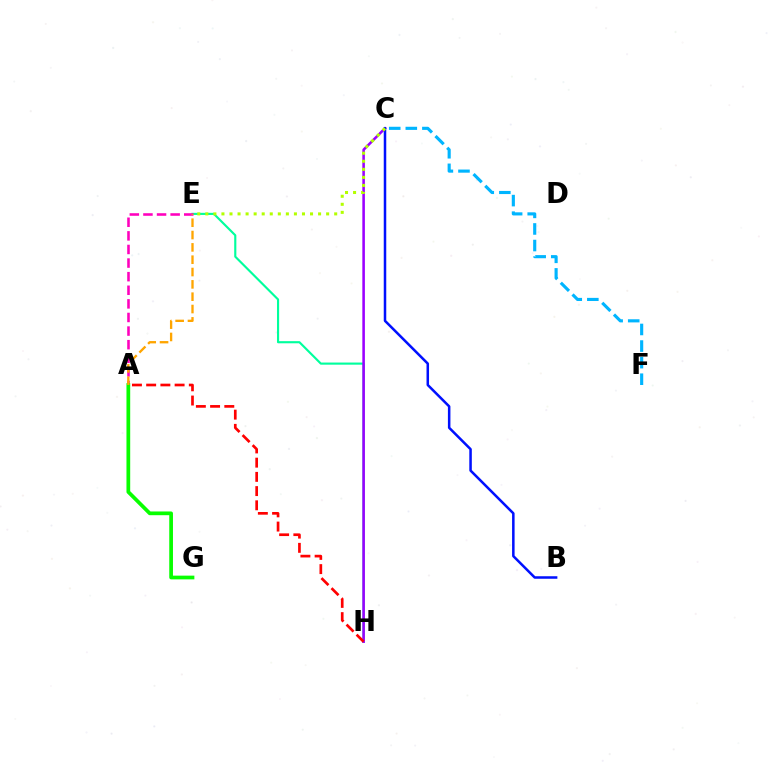{('E', 'H'): [{'color': '#00ff9d', 'line_style': 'solid', 'thickness': 1.54}], ('A', 'E'): [{'color': '#ff00bd', 'line_style': 'dashed', 'thickness': 1.85}, {'color': '#ffa500', 'line_style': 'dashed', 'thickness': 1.68}], ('A', 'G'): [{'color': '#08ff00', 'line_style': 'solid', 'thickness': 2.68}], ('C', 'H'): [{'color': '#9b00ff', 'line_style': 'solid', 'thickness': 1.85}], ('B', 'C'): [{'color': '#0010ff', 'line_style': 'solid', 'thickness': 1.81}], ('C', 'F'): [{'color': '#00b5ff', 'line_style': 'dashed', 'thickness': 2.25}], ('C', 'E'): [{'color': '#b3ff00', 'line_style': 'dotted', 'thickness': 2.19}], ('A', 'H'): [{'color': '#ff0000', 'line_style': 'dashed', 'thickness': 1.93}]}